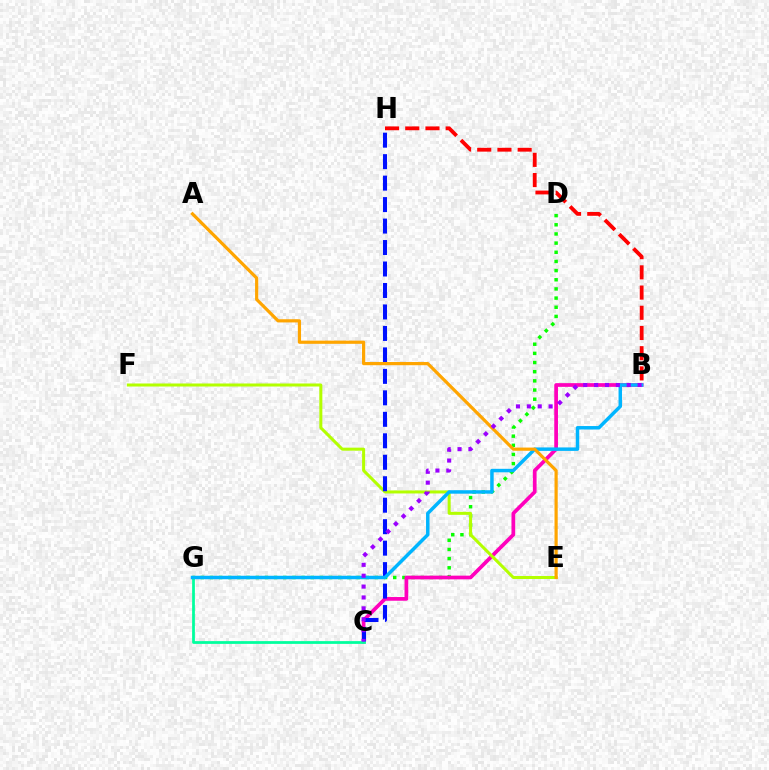{('D', 'G'): [{'color': '#08ff00', 'line_style': 'dotted', 'thickness': 2.49}], ('B', 'H'): [{'color': '#ff0000', 'line_style': 'dashed', 'thickness': 2.75}], ('B', 'C'): [{'color': '#ff00bd', 'line_style': 'solid', 'thickness': 2.67}, {'color': '#9b00ff', 'line_style': 'dotted', 'thickness': 2.96}], ('E', 'F'): [{'color': '#b3ff00', 'line_style': 'solid', 'thickness': 2.18}], ('C', 'H'): [{'color': '#0010ff', 'line_style': 'dashed', 'thickness': 2.92}], ('C', 'G'): [{'color': '#00ff9d', 'line_style': 'solid', 'thickness': 1.98}], ('B', 'G'): [{'color': '#00b5ff', 'line_style': 'solid', 'thickness': 2.5}], ('A', 'E'): [{'color': '#ffa500', 'line_style': 'solid', 'thickness': 2.3}]}